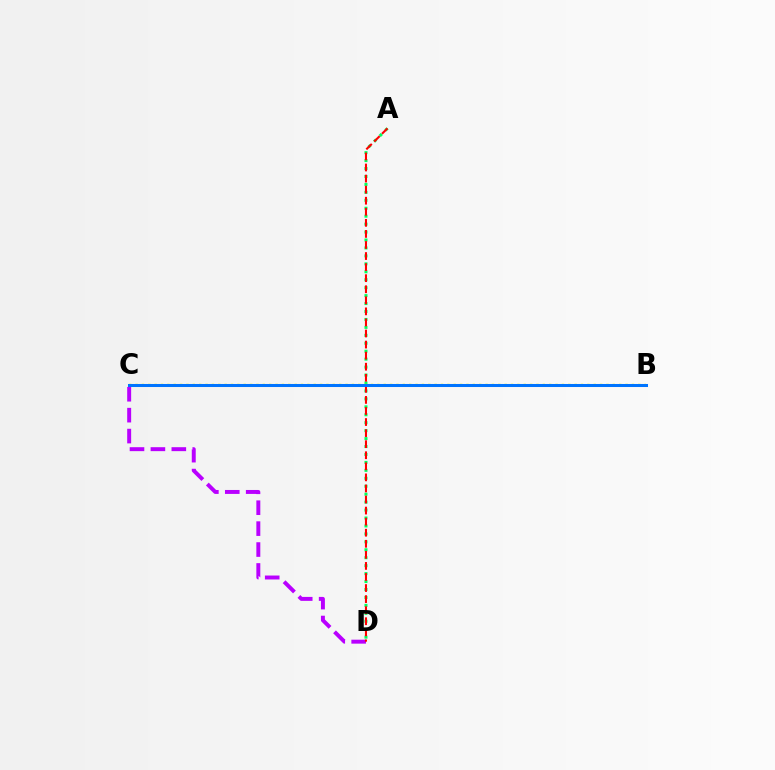{('A', 'D'): [{'color': '#00ff5c', 'line_style': 'dotted', 'thickness': 2.16}, {'color': '#ff0000', 'line_style': 'dashed', 'thickness': 1.5}], ('C', 'D'): [{'color': '#b900ff', 'line_style': 'dashed', 'thickness': 2.84}], ('B', 'C'): [{'color': '#d1ff00', 'line_style': 'dotted', 'thickness': 1.73}, {'color': '#0074ff', 'line_style': 'solid', 'thickness': 2.18}]}